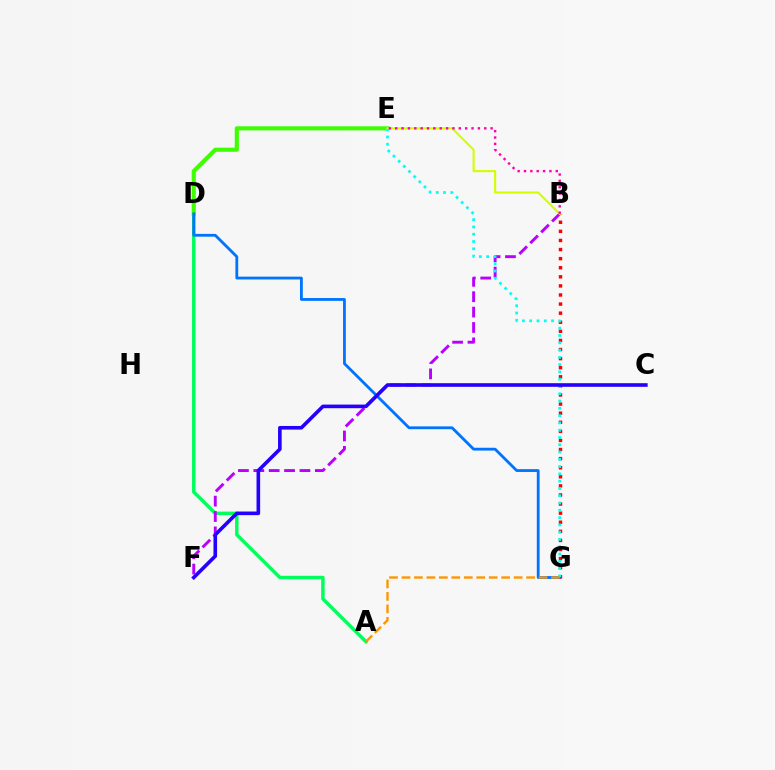{('A', 'D'): [{'color': '#00ff5c', 'line_style': 'solid', 'thickness': 2.48}], ('D', 'E'): [{'color': '#3dff00', 'line_style': 'solid', 'thickness': 2.95}], ('D', 'G'): [{'color': '#0074ff', 'line_style': 'solid', 'thickness': 2.03}], ('B', 'F'): [{'color': '#b900ff', 'line_style': 'dashed', 'thickness': 2.09}], ('B', 'G'): [{'color': '#ff0000', 'line_style': 'dotted', 'thickness': 2.47}], ('E', 'G'): [{'color': '#00fff6', 'line_style': 'dotted', 'thickness': 1.98}], ('B', 'E'): [{'color': '#d1ff00', 'line_style': 'solid', 'thickness': 1.5}, {'color': '#ff00ac', 'line_style': 'dotted', 'thickness': 1.73}], ('A', 'G'): [{'color': '#ff9400', 'line_style': 'dashed', 'thickness': 1.69}], ('C', 'F'): [{'color': '#2500ff', 'line_style': 'solid', 'thickness': 2.61}]}